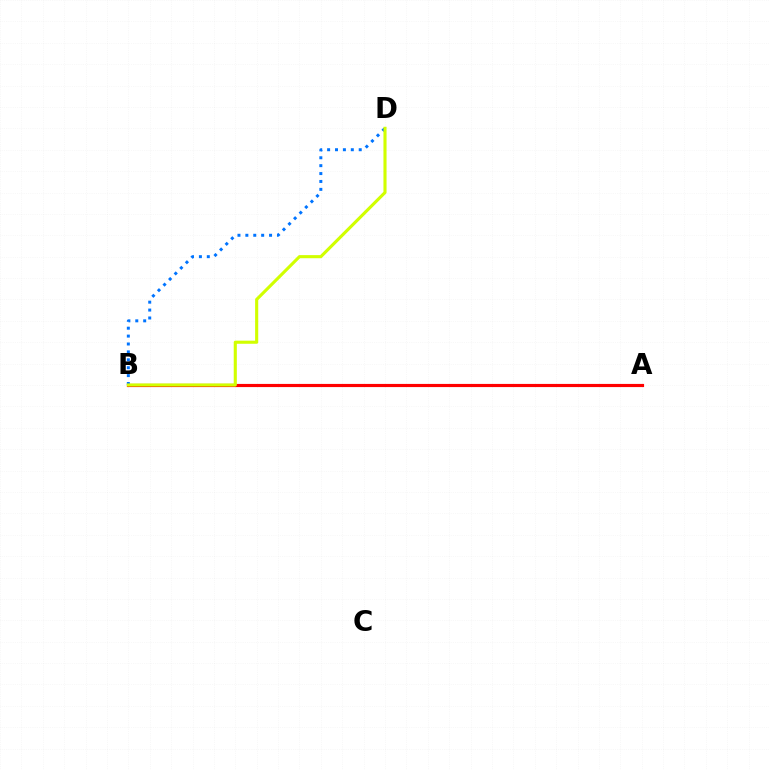{('A', 'B'): [{'color': '#b900ff', 'line_style': 'dashed', 'thickness': 1.89}, {'color': '#00ff5c', 'line_style': 'dotted', 'thickness': 2.17}, {'color': '#ff0000', 'line_style': 'solid', 'thickness': 2.28}], ('B', 'D'): [{'color': '#0074ff', 'line_style': 'dotted', 'thickness': 2.15}, {'color': '#d1ff00', 'line_style': 'solid', 'thickness': 2.24}]}